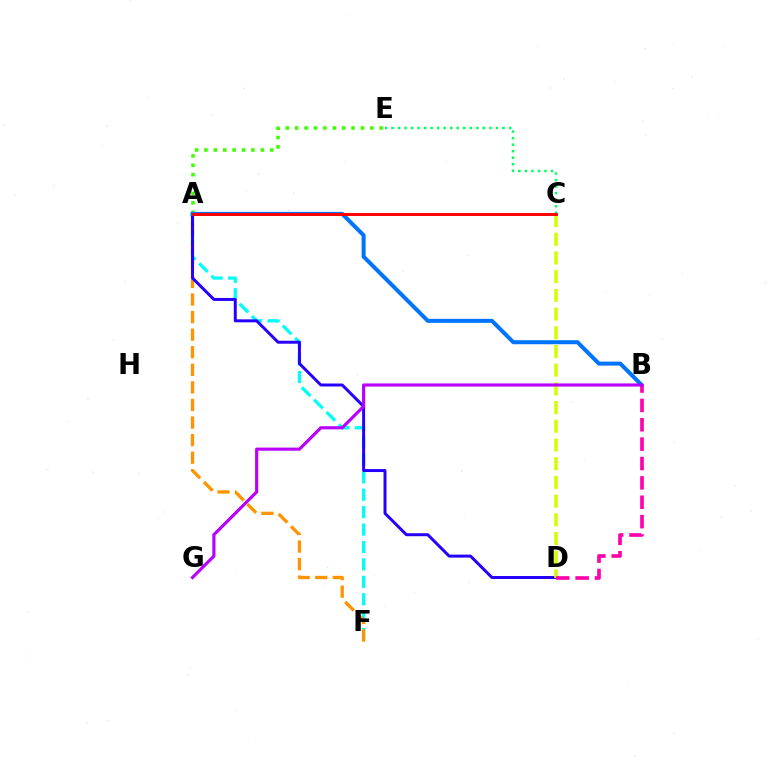{('A', 'E'): [{'color': '#3dff00', 'line_style': 'dotted', 'thickness': 2.55}], ('A', 'F'): [{'color': '#00fff6', 'line_style': 'dashed', 'thickness': 2.37}, {'color': '#ff9400', 'line_style': 'dashed', 'thickness': 2.39}], ('A', 'D'): [{'color': '#2500ff', 'line_style': 'solid', 'thickness': 2.15}], ('C', 'D'): [{'color': '#d1ff00', 'line_style': 'dashed', 'thickness': 2.54}], ('C', 'E'): [{'color': '#00ff5c', 'line_style': 'dotted', 'thickness': 1.78}], ('A', 'B'): [{'color': '#0074ff', 'line_style': 'solid', 'thickness': 2.89}], ('A', 'C'): [{'color': '#ff0000', 'line_style': 'solid', 'thickness': 2.11}], ('B', 'D'): [{'color': '#ff00ac', 'line_style': 'dashed', 'thickness': 2.63}], ('B', 'G'): [{'color': '#b900ff', 'line_style': 'solid', 'thickness': 2.26}]}